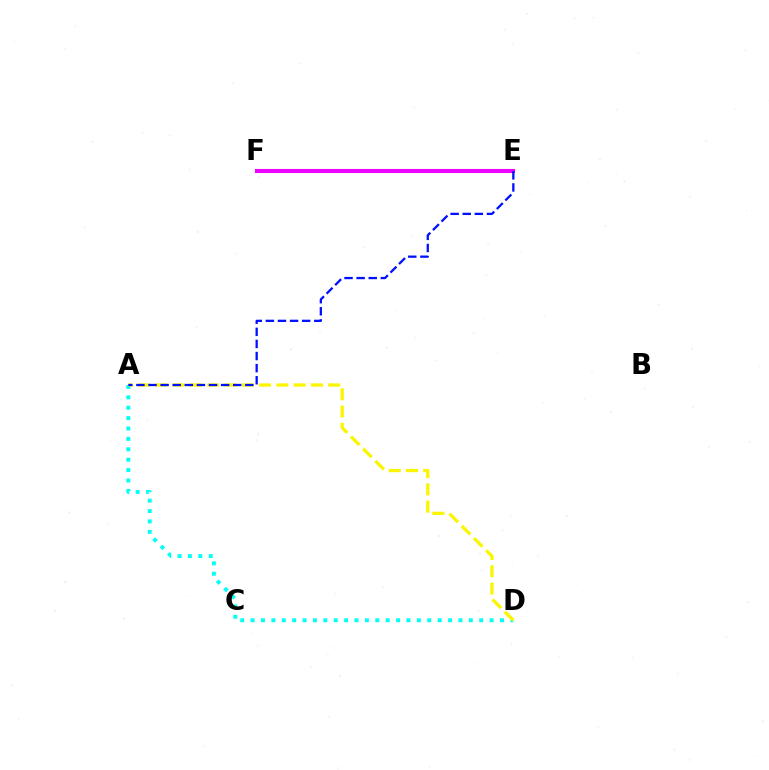{('E', 'F'): [{'color': '#08ff00', 'line_style': 'dotted', 'thickness': 1.57}, {'color': '#ff0000', 'line_style': 'dotted', 'thickness': 2.7}, {'color': '#ee00ff', 'line_style': 'solid', 'thickness': 2.94}], ('A', 'D'): [{'color': '#00fff6', 'line_style': 'dotted', 'thickness': 2.82}, {'color': '#fcf500', 'line_style': 'dashed', 'thickness': 2.35}], ('A', 'E'): [{'color': '#0010ff', 'line_style': 'dashed', 'thickness': 1.64}]}